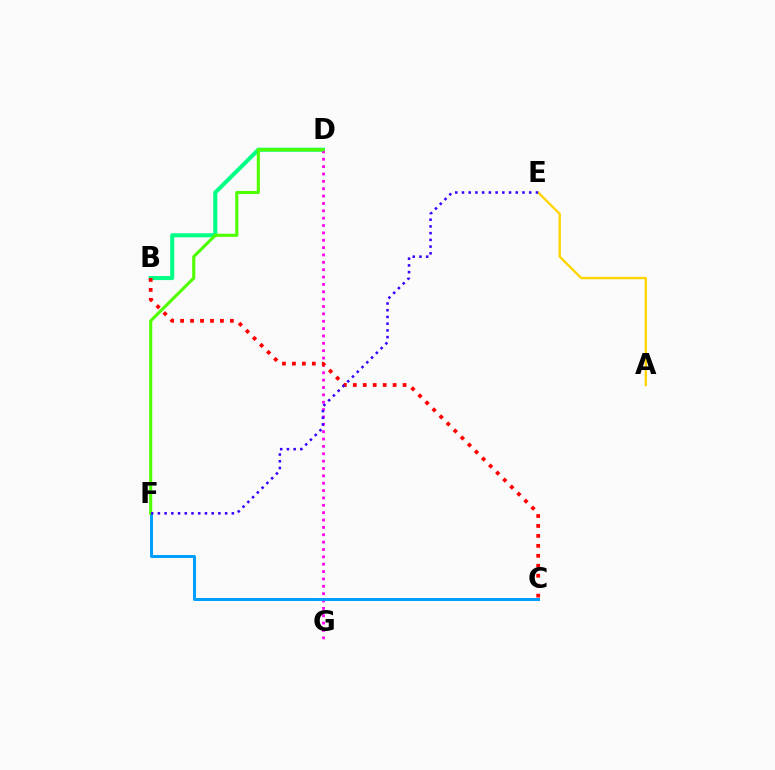{('B', 'D'): [{'color': '#00ff86', 'line_style': 'solid', 'thickness': 2.92}], ('D', 'G'): [{'color': '#ff00ed', 'line_style': 'dotted', 'thickness': 2.0}], ('C', 'F'): [{'color': '#009eff', 'line_style': 'solid', 'thickness': 2.15}], ('B', 'C'): [{'color': '#ff0000', 'line_style': 'dotted', 'thickness': 2.71}], ('A', 'E'): [{'color': '#ffd500', 'line_style': 'solid', 'thickness': 1.7}], ('D', 'F'): [{'color': '#4fff00', 'line_style': 'solid', 'thickness': 2.23}], ('E', 'F'): [{'color': '#3700ff', 'line_style': 'dotted', 'thickness': 1.83}]}